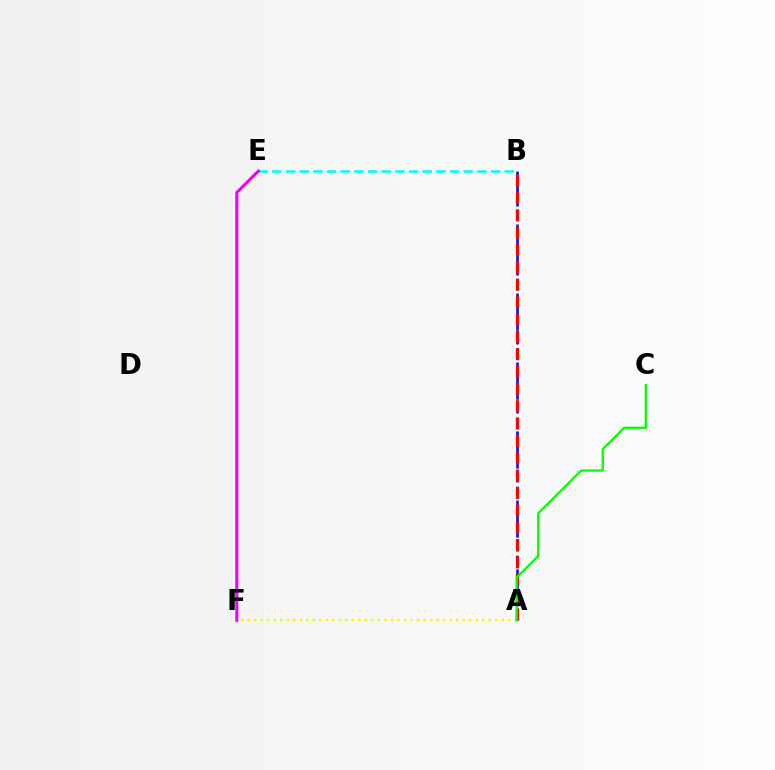{('A', 'F'): [{'color': '#fcf500', 'line_style': 'dotted', 'thickness': 1.77}], ('B', 'E'): [{'color': '#00fff6', 'line_style': 'dashed', 'thickness': 1.86}], ('A', 'B'): [{'color': '#0010ff', 'line_style': 'dashed', 'thickness': 1.87}, {'color': '#ff0000', 'line_style': 'dashed', 'thickness': 2.36}], ('E', 'F'): [{'color': '#ee00ff', 'line_style': 'solid', 'thickness': 2.21}], ('A', 'C'): [{'color': '#08ff00', 'line_style': 'solid', 'thickness': 1.68}]}